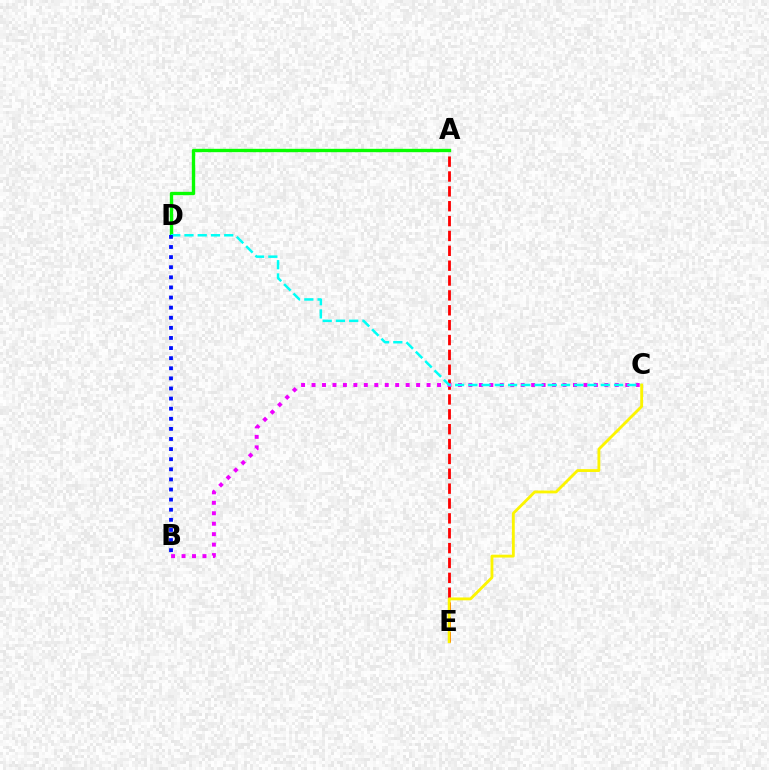{('A', 'E'): [{'color': '#ff0000', 'line_style': 'dashed', 'thickness': 2.02}], ('B', 'C'): [{'color': '#ee00ff', 'line_style': 'dotted', 'thickness': 2.84}], ('A', 'D'): [{'color': '#08ff00', 'line_style': 'solid', 'thickness': 2.41}], ('C', 'D'): [{'color': '#00fff6', 'line_style': 'dashed', 'thickness': 1.8}], ('C', 'E'): [{'color': '#fcf500', 'line_style': 'solid', 'thickness': 2.05}], ('B', 'D'): [{'color': '#0010ff', 'line_style': 'dotted', 'thickness': 2.75}]}